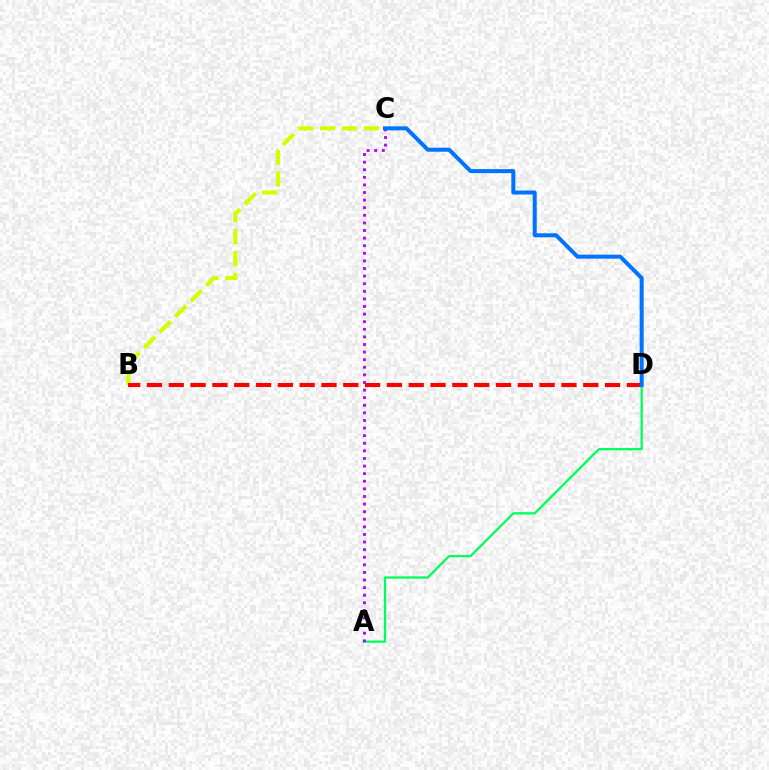{('A', 'D'): [{'color': '#00ff5c', 'line_style': 'solid', 'thickness': 1.64}], ('A', 'C'): [{'color': '#b900ff', 'line_style': 'dotted', 'thickness': 2.06}], ('B', 'C'): [{'color': '#d1ff00', 'line_style': 'dashed', 'thickness': 2.98}], ('B', 'D'): [{'color': '#ff0000', 'line_style': 'dashed', 'thickness': 2.96}], ('C', 'D'): [{'color': '#0074ff', 'line_style': 'solid', 'thickness': 2.88}]}